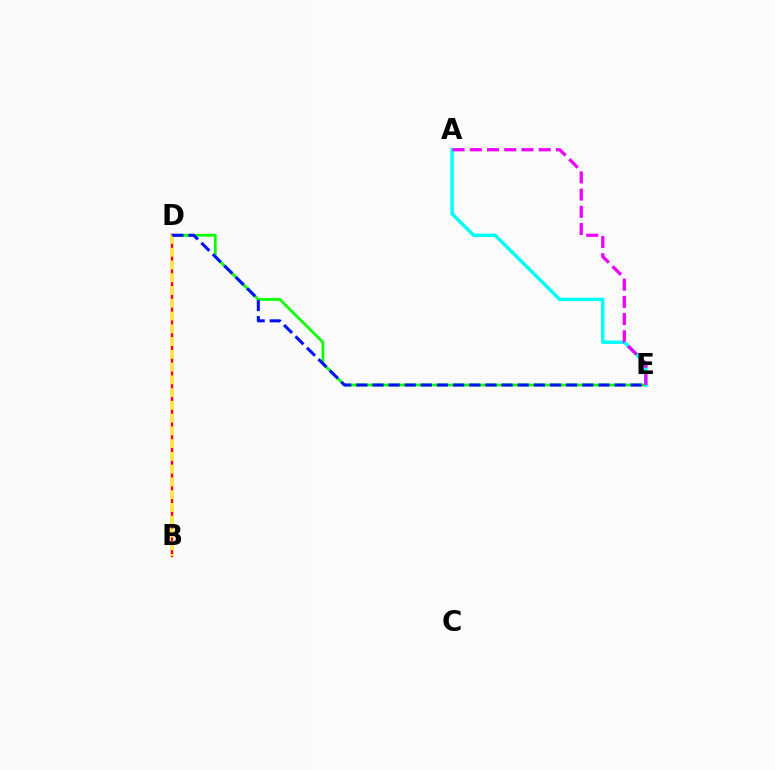{('D', 'E'): [{'color': '#08ff00', 'line_style': 'solid', 'thickness': 1.97}, {'color': '#0010ff', 'line_style': 'dashed', 'thickness': 2.19}], ('B', 'D'): [{'color': '#ff0000', 'line_style': 'solid', 'thickness': 1.73}, {'color': '#fcf500', 'line_style': 'dashed', 'thickness': 1.73}], ('A', 'E'): [{'color': '#00fff6', 'line_style': 'solid', 'thickness': 2.48}, {'color': '#ee00ff', 'line_style': 'dashed', 'thickness': 2.34}]}